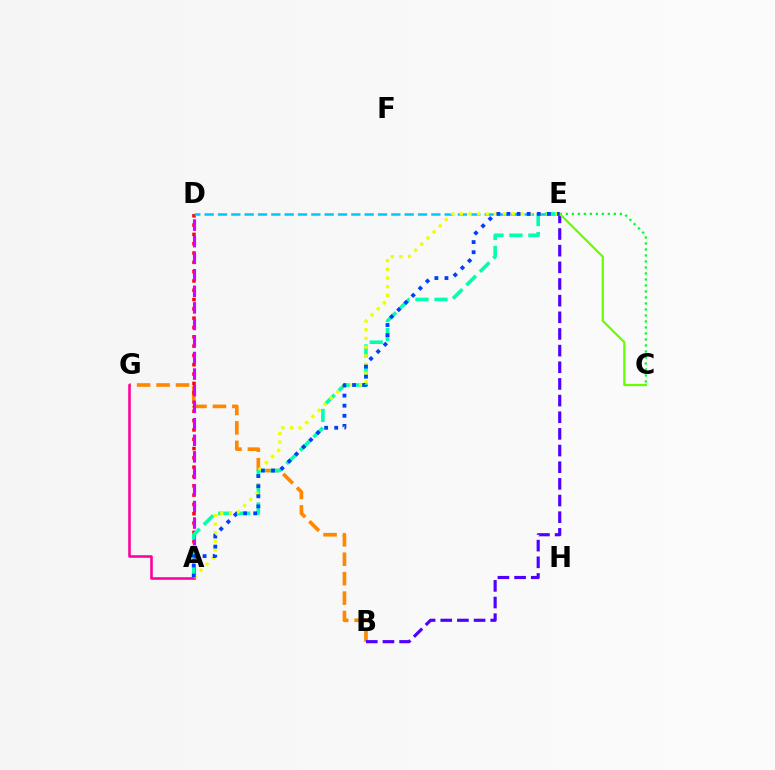{('C', 'E'): [{'color': '#00ff27', 'line_style': 'dotted', 'thickness': 1.63}, {'color': '#66ff00', 'line_style': 'solid', 'thickness': 1.6}], ('B', 'G'): [{'color': '#ff8800', 'line_style': 'dashed', 'thickness': 2.64}], ('B', 'E'): [{'color': '#4f00ff', 'line_style': 'dashed', 'thickness': 2.26}], ('A', 'D'): [{'color': '#ff0000', 'line_style': 'dotted', 'thickness': 2.53}, {'color': '#d600ff', 'line_style': 'dashed', 'thickness': 2.25}], ('A', 'G'): [{'color': '#ff00a0', 'line_style': 'solid', 'thickness': 1.86}], ('D', 'E'): [{'color': '#00c7ff', 'line_style': 'dashed', 'thickness': 1.81}], ('A', 'E'): [{'color': '#00ffaf', 'line_style': 'dashed', 'thickness': 2.58}, {'color': '#eeff00', 'line_style': 'dotted', 'thickness': 2.36}, {'color': '#003fff', 'line_style': 'dotted', 'thickness': 2.75}]}